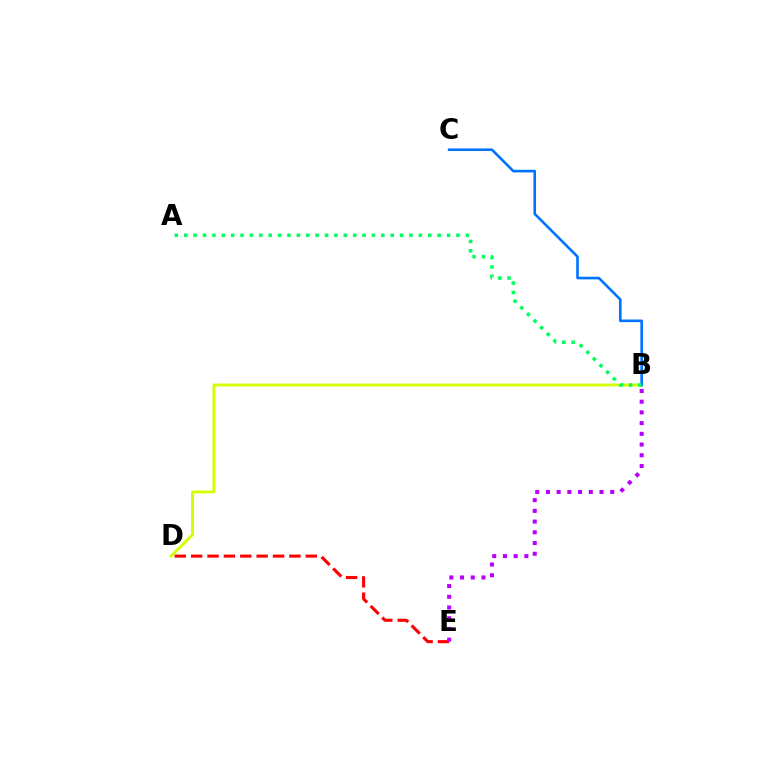{('D', 'E'): [{'color': '#ff0000', 'line_style': 'dashed', 'thickness': 2.22}], ('B', 'E'): [{'color': '#b900ff', 'line_style': 'dotted', 'thickness': 2.91}], ('B', 'D'): [{'color': '#d1ff00', 'line_style': 'solid', 'thickness': 2.06}], ('B', 'C'): [{'color': '#0074ff', 'line_style': 'solid', 'thickness': 1.89}], ('A', 'B'): [{'color': '#00ff5c', 'line_style': 'dotted', 'thickness': 2.55}]}